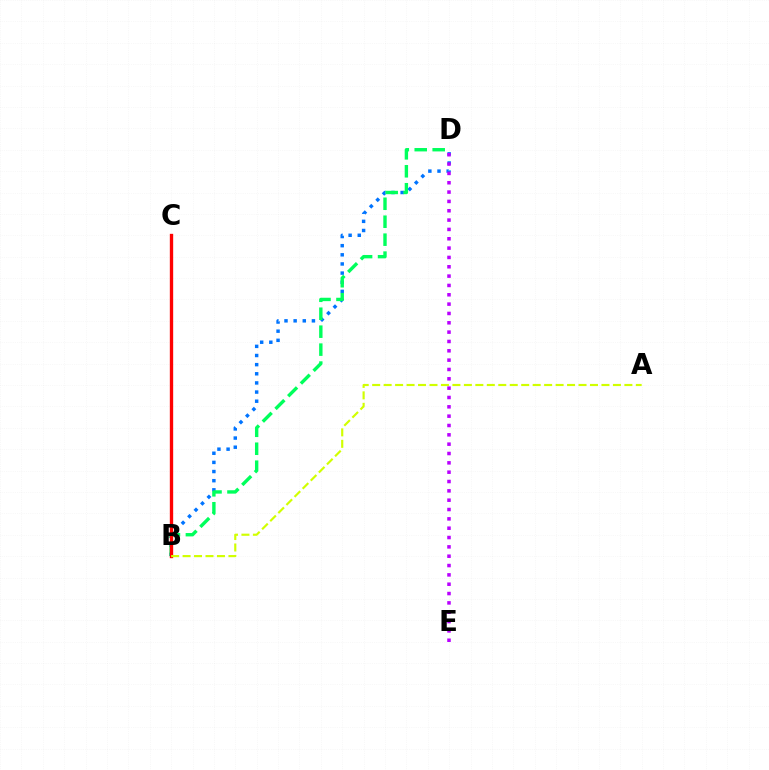{('B', 'D'): [{'color': '#0074ff', 'line_style': 'dotted', 'thickness': 2.48}, {'color': '#00ff5c', 'line_style': 'dashed', 'thickness': 2.44}], ('B', 'C'): [{'color': '#ff0000', 'line_style': 'solid', 'thickness': 2.41}], ('A', 'B'): [{'color': '#d1ff00', 'line_style': 'dashed', 'thickness': 1.56}], ('D', 'E'): [{'color': '#b900ff', 'line_style': 'dotted', 'thickness': 2.54}]}